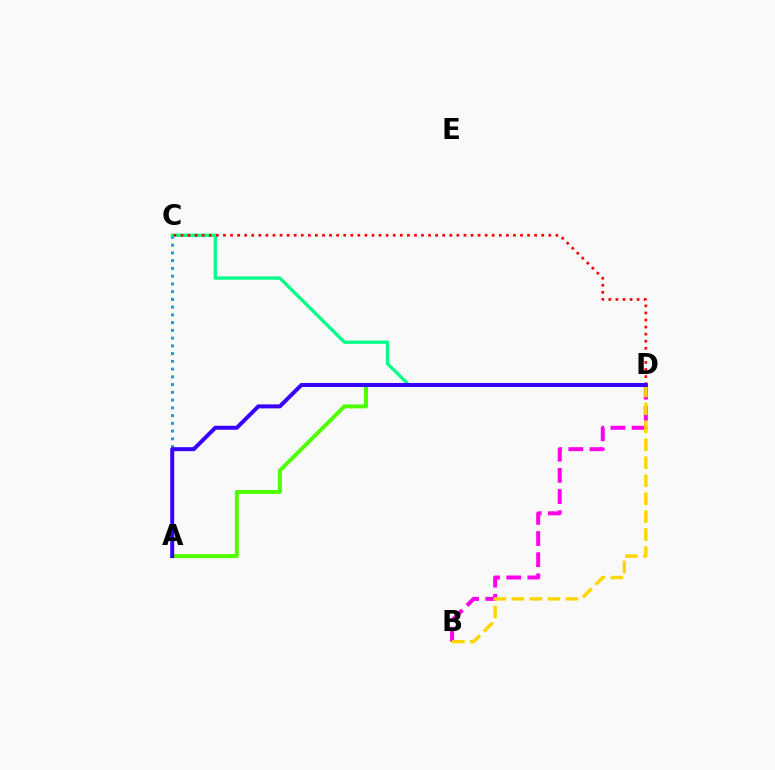{('A', 'C'): [{'color': '#009eff', 'line_style': 'dotted', 'thickness': 2.1}], ('C', 'D'): [{'color': '#00ff86', 'line_style': 'solid', 'thickness': 2.35}, {'color': '#ff0000', 'line_style': 'dotted', 'thickness': 1.92}], ('B', 'D'): [{'color': '#ff00ed', 'line_style': 'dashed', 'thickness': 2.88}, {'color': '#ffd500', 'line_style': 'dashed', 'thickness': 2.44}], ('A', 'D'): [{'color': '#4fff00', 'line_style': 'solid', 'thickness': 2.85}, {'color': '#3700ff', 'line_style': 'solid', 'thickness': 2.87}]}